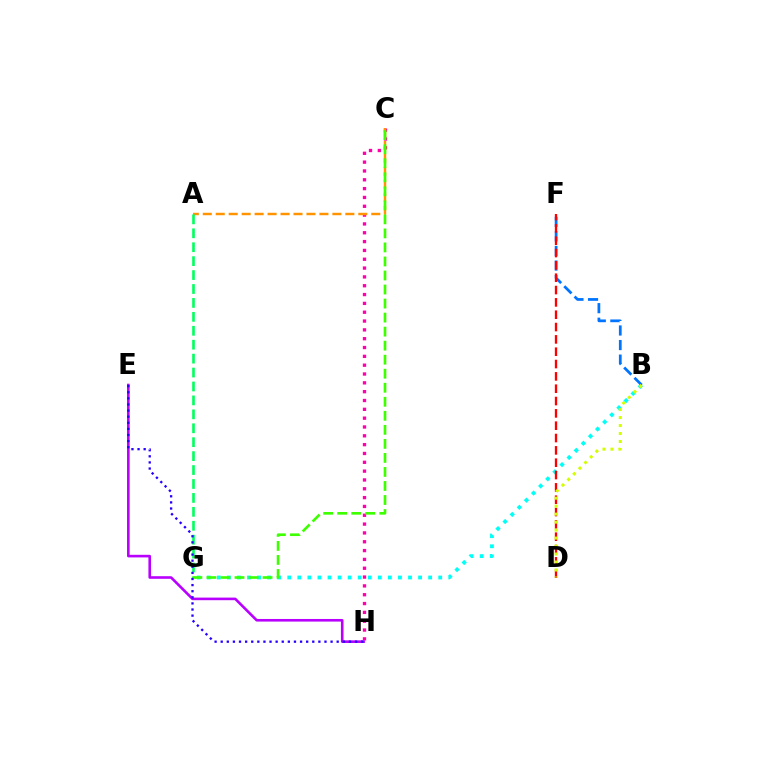{('C', 'H'): [{'color': '#ff00ac', 'line_style': 'dotted', 'thickness': 2.4}], ('A', 'C'): [{'color': '#ff9400', 'line_style': 'dashed', 'thickness': 1.76}], ('E', 'H'): [{'color': '#b900ff', 'line_style': 'solid', 'thickness': 1.88}, {'color': '#2500ff', 'line_style': 'dotted', 'thickness': 1.66}], ('A', 'G'): [{'color': '#00ff5c', 'line_style': 'dashed', 'thickness': 1.89}], ('B', 'G'): [{'color': '#00fff6', 'line_style': 'dotted', 'thickness': 2.73}], ('B', 'F'): [{'color': '#0074ff', 'line_style': 'dashed', 'thickness': 1.98}], ('D', 'F'): [{'color': '#ff0000', 'line_style': 'dashed', 'thickness': 1.68}], ('B', 'D'): [{'color': '#d1ff00', 'line_style': 'dotted', 'thickness': 2.17}], ('C', 'G'): [{'color': '#3dff00', 'line_style': 'dashed', 'thickness': 1.91}]}